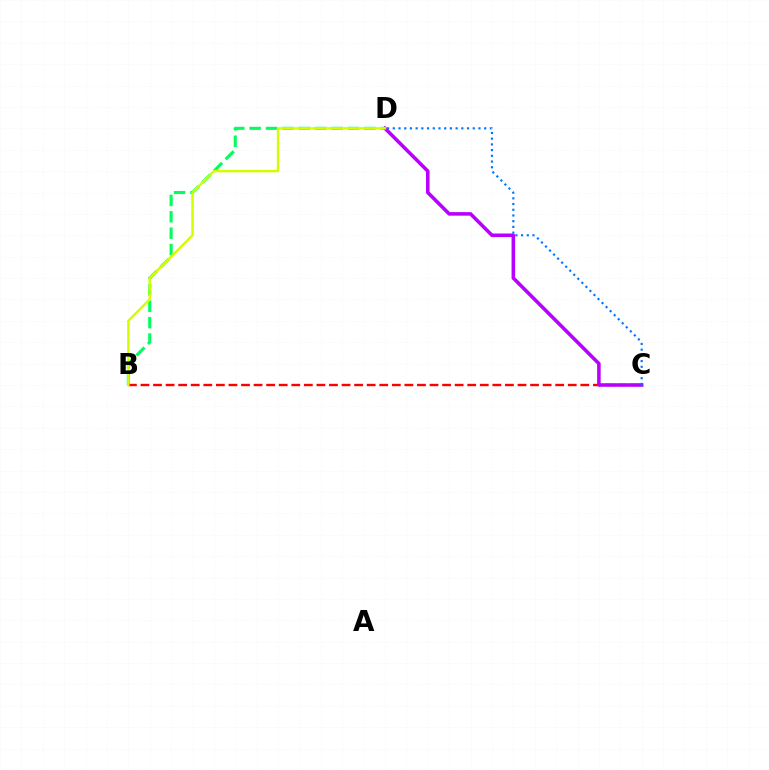{('B', 'D'): [{'color': '#00ff5c', 'line_style': 'dashed', 'thickness': 2.23}, {'color': '#d1ff00', 'line_style': 'solid', 'thickness': 1.75}], ('B', 'C'): [{'color': '#ff0000', 'line_style': 'dashed', 'thickness': 1.71}], ('C', 'D'): [{'color': '#b900ff', 'line_style': 'solid', 'thickness': 2.56}, {'color': '#0074ff', 'line_style': 'dotted', 'thickness': 1.55}]}